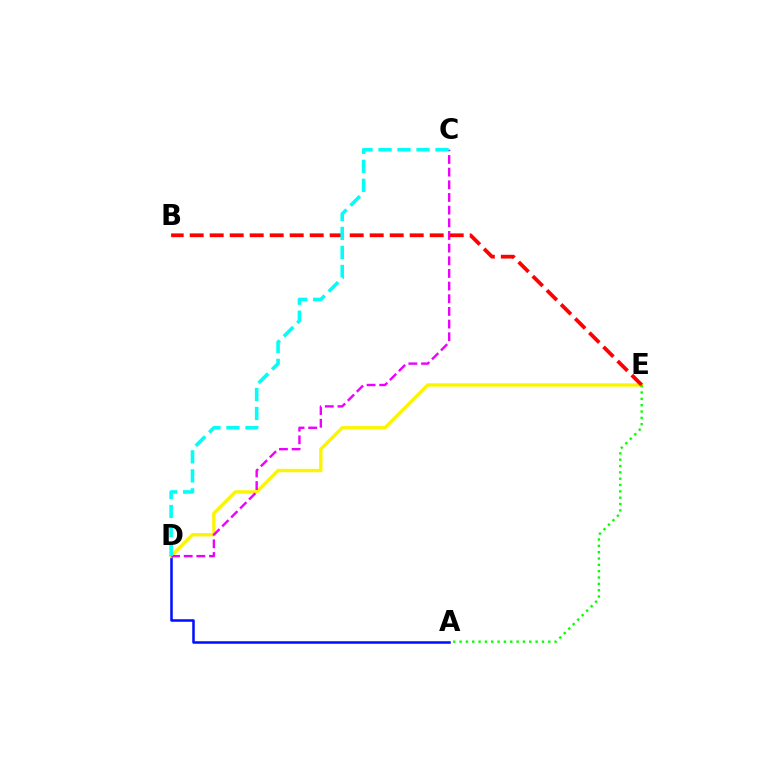{('A', 'D'): [{'color': '#0010ff', 'line_style': 'solid', 'thickness': 1.82}], ('D', 'E'): [{'color': '#fcf500', 'line_style': 'solid', 'thickness': 2.44}], ('C', 'D'): [{'color': '#ee00ff', 'line_style': 'dashed', 'thickness': 1.72}, {'color': '#00fff6', 'line_style': 'dashed', 'thickness': 2.58}], ('B', 'E'): [{'color': '#ff0000', 'line_style': 'dashed', 'thickness': 2.72}], ('A', 'E'): [{'color': '#08ff00', 'line_style': 'dotted', 'thickness': 1.72}]}